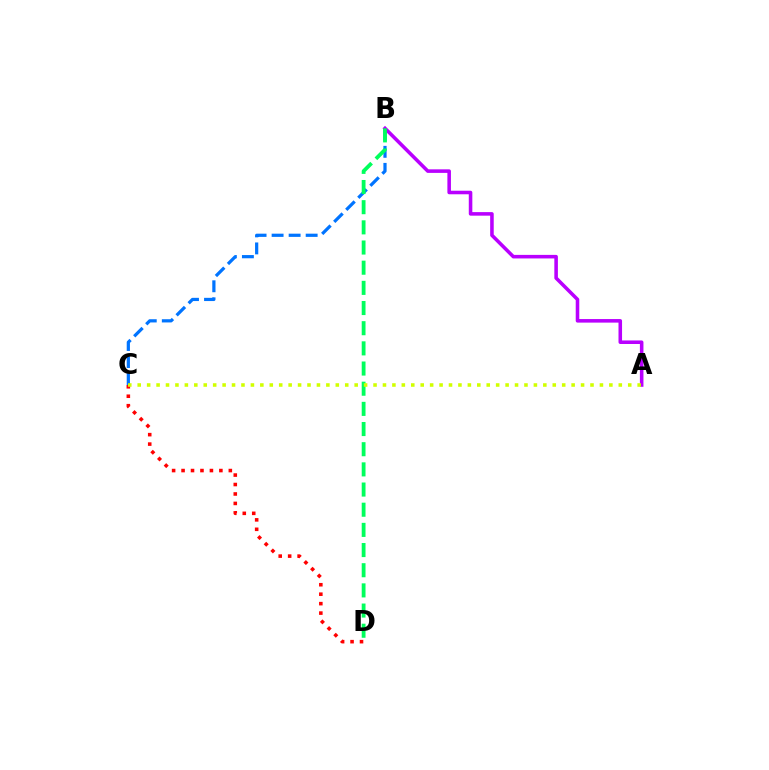{('C', 'D'): [{'color': '#ff0000', 'line_style': 'dotted', 'thickness': 2.57}], ('B', 'C'): [{'color': '#0074ff', 'line_style': 'dashed', 'thickness': 2.31}], ('A', 'B'): [{'color': '#b900ff', 'line_style': 'solid', 'thickness': 2.56}], ('B', 'D'): [{'color': '#00ff5c', 'line_style': 'dashed', 'thickness': 2.74}], ('A', 'C'): [{'color': '#d1ff00', 'line_style': 'dotted', 'thickness': 2.56}]}